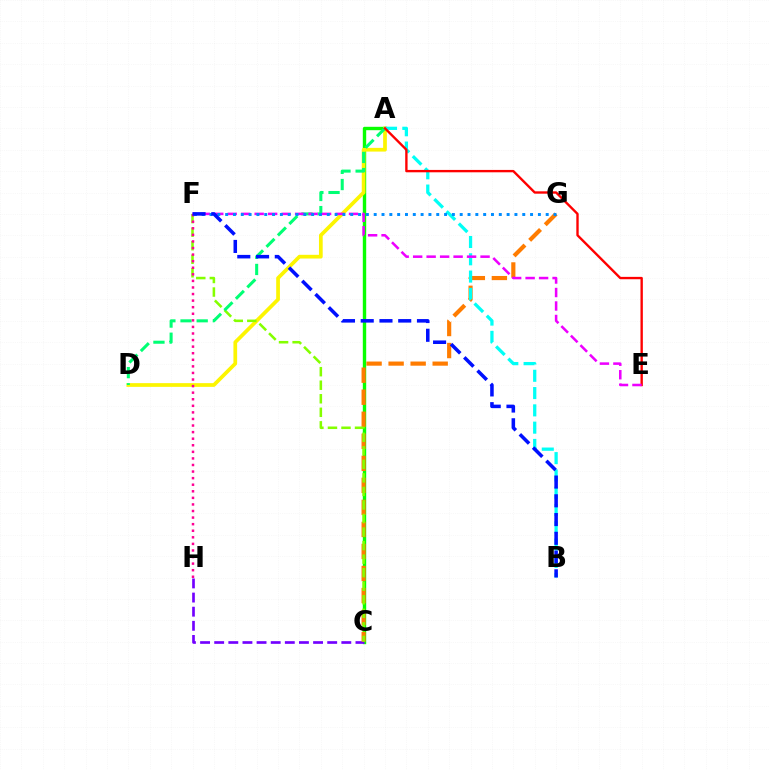{('A', 'C'): [{'color': '#08ff00', 'line_style': 'solid', 'thickness': 2.44}], ('C', 'H'): [{'color': '#7200ff', 'line_style': 'dashed', 'thickness': 1.92}], ('A', 'D'): [{'color': '#fcf500', 'line_style': 'solid', 'thickness': 2.67}, {'color': '#00ff74', 'line_style': 'dashed', 'thickness': 2.2}], ('C', 'G'): [{'color': '#ff7c00', 'line_style': 'dashed', 'thickness': 2.99}], ('C', 'F'): [{'color': '#84ff00', 'line_style': 'dashed', 'thickness': 1.84}], ('A', 'B'): [{'color': '#00fff6', 'line_style': 'dashed', 'thickness': 2.35}], ('A', 'E'): [{'color': '#ff0000', 'line_style': 'solid', 'thickness': 1.71}], ('E', 'F'): [{'color': '#ee00ff', 'line_style': 'dashed', 'thickness': 1.83}], ('F', 'H'): [{'color': '#ff0094', 'line_style': 'dotted', 'thickness': 1.79}], ('F', 'G'): [{'color': '#008cff', 'line_style': 'dotted', 'thickness': 2.12}], ('B', 'F'): [{'color': '#0010ff', 'line_style': 'dashed', 'thickness': 2.55}]}